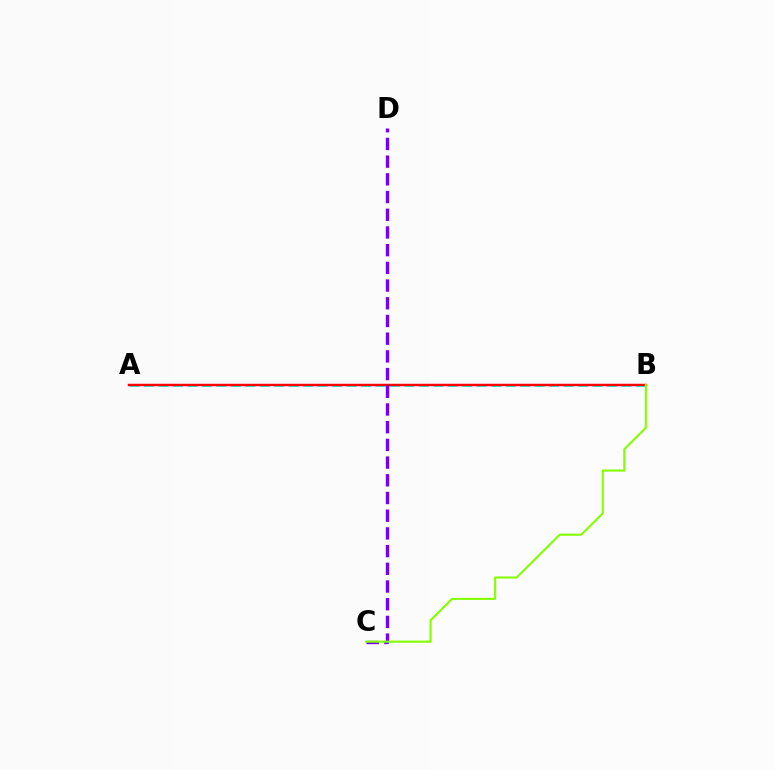{('A', 'B'): [{'color': '#00fff6', 'line_style': 'dashed', 'thickness': 1.97}, {'color': '#ff0000', 'line_style': 'solid', 'thickness': 1.77}], ('C', 'D'): [{'color': '#7200ff', 'line_style': 'dashed', 'thickness': 2.4}], ('B', 'C'): [{'color': '#84ff00', 'line_style': 'solid', 'thickness': 1.52}]}